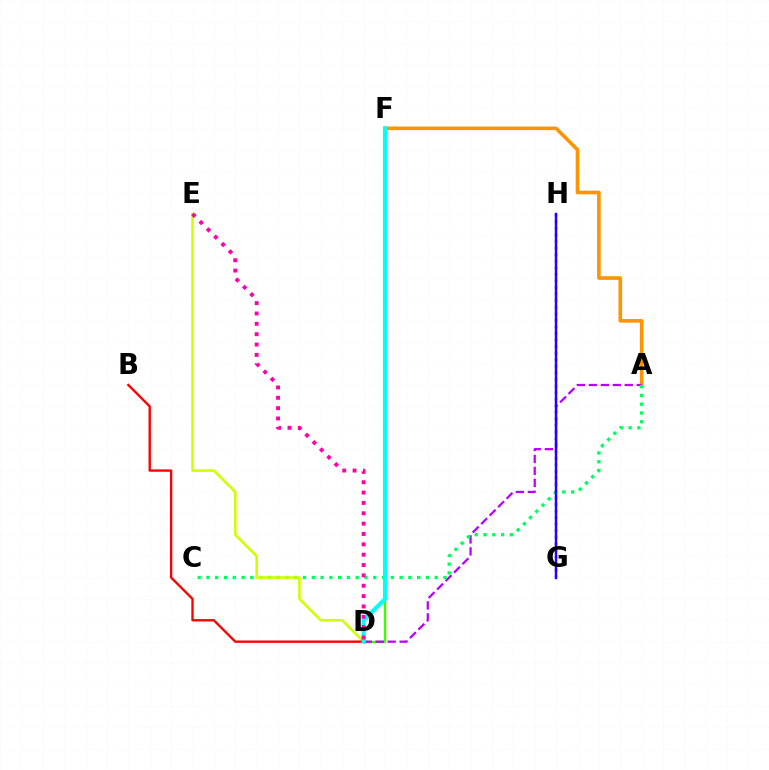{('A', 'F'): [{'color': '#ff9400', 'line_style': 'solid', 'thickness': 2.61}], ('D', 'F'): [{'color': '#3dff00', 'line_style': 'solid', 'thickness': 1.75}, {'color': '#00fff6', 'line_style': 'solid', 'thickness': 2.94}], ('A', 'D'): [{'color': '#b900ff', 'line_style': 'dashed', 'thickness': 1.62}], ('A', 'C'): [{'color': '#00ff5c', 'line_style': 'dotted', 'thickness': 2.39}], ('G', 'H'): [{'color': '#0074ff', 'line_style': 'dotted', 'thickness': 1.79}, {'color': '#2500ff', 'line_style': 'solid', 'thickness': 1.76}], ('D', 'E'): [{'color': '#d1ff00', 'line_style': 'solid', 'thickness': 1.87}, {'color': '#ff00ac', 'line_style': 'dotted', 'thickness': 2.81}], ('B', 'D'): [{'color': '#ff0000', 'line_style': 'solid', 'thickness': 1.71}]}